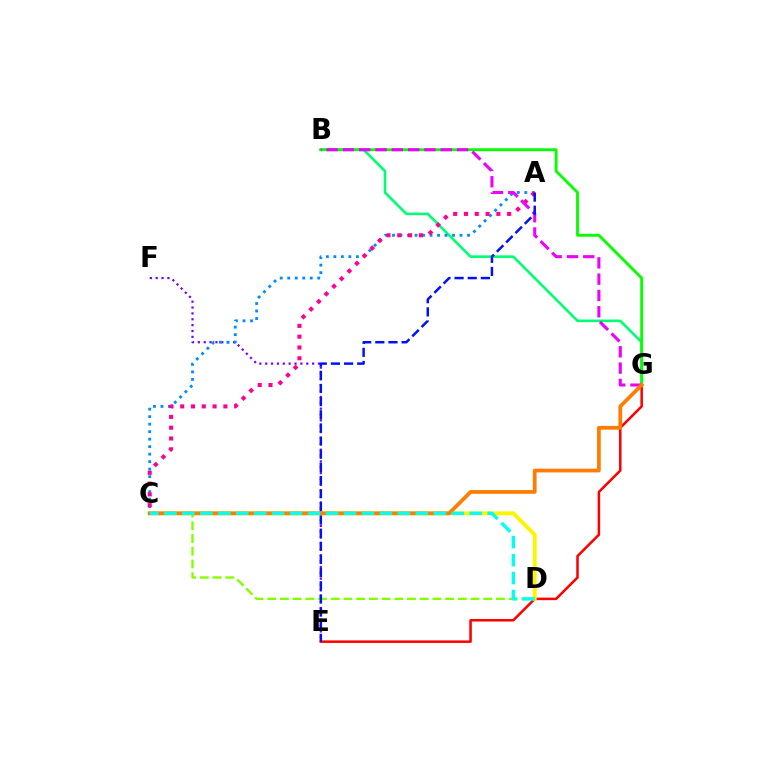{('E', 'F'): [{'color': '#7200ff', 'line_style': 'dotted', 'thickness': 1.59}], ('B', 'G'): [{'color': '#00ff74', 'line_style': 'solid', 'thickness': 1.88}, {'color': '#08ff00', 'line_style': 'solid', 'thickness': 2.07}, {'color': '#ee00ff', 'line_style': 'dashed', 'thickness': 2.21}], ('E', 'G'): [{'color': '#ff0000', 'line_style': 'solid', 'thickness': 1.82}], ('C', 'D'): [{'color': '#fcf500', 'line_style': 'solid', 'thickness': 2.81}, {'color': '#84ff00', 'line_style': 'dashed', 'thickness': 1.73}, {'color': '#00fff6', 'line_style': 'dashed', 'thickness': 2.44}], ('A', 'C'): [{'color': '#008cff', 'line_style': 'dotted', 'thickness': 2.04}, {'color': '#ff0094', 'line_style': 'dotted', 'thickness': 2.93}], ('A', 'E'): [{'color': '#0010ff', 'line_style': 'dashed', 'thickness': 1.79}], ('C', 'G'): [{'color': '#ff7c00', 'line_style': 'solid', 'thickness': 2.7}]}